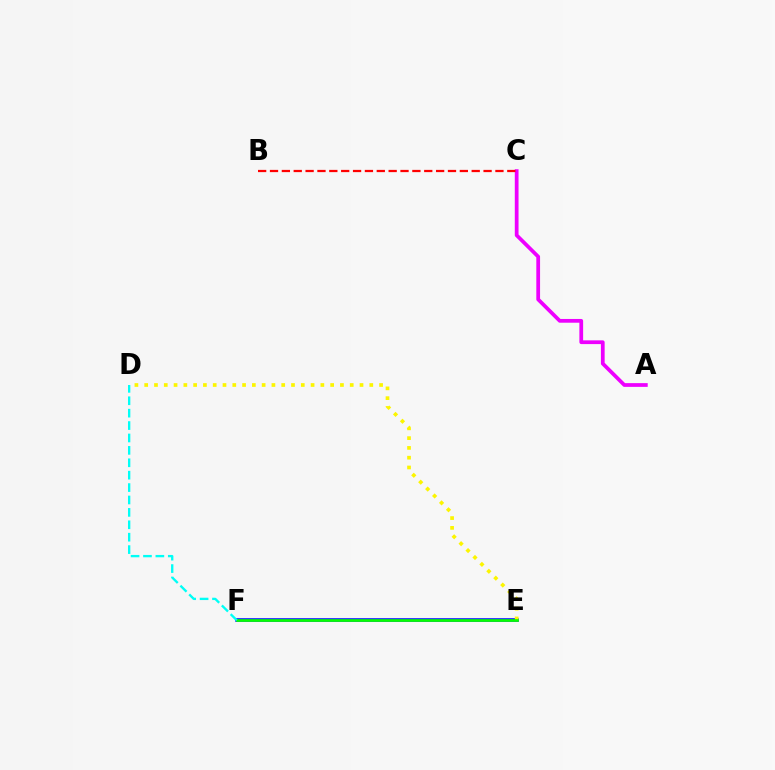{('E', 'F'): [{'color': '#0010ff', 'line_style': 'solid', 'thickness': 2.57}, {'color': '#08ff00', 'line_style': 'solid', 'thickness': 1.93}], ('D', 'E'): [{'color': '#fcf500', 'line_style': 'dotted', 'thickness': 2.66}], ('A', 'C'): [{'color': '#ee00ff', 'line_style': 'solid', 'thickness': 2.7}], ('B', 'C'): [{'color': '#ff0000', 'line_style': 'dashed', 'thickness': 1.61}], ('D', 'F'): [{'color': '#00fff6', 'line_style': 'dashed', 'thickness': 1.69}]}